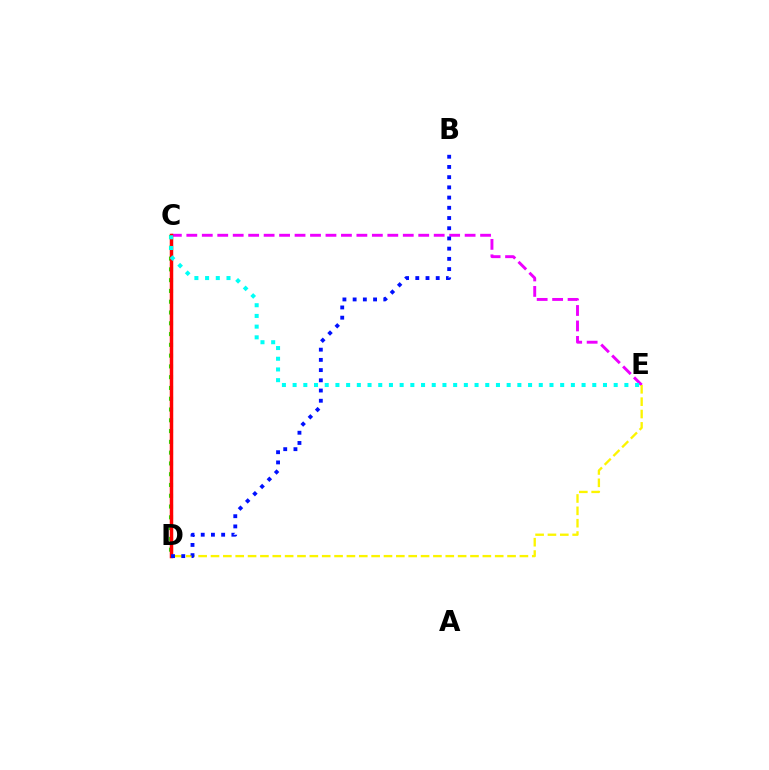{('C', 'E'): [{'color': '#ee00ff', 'line_style': 'dashed', 'thickness': 2.1}, {'color': '#00fff6', 'line_style': 'dotted', 'thickness': 2.91}], ('C', 'D'): [{'color': '#08ff00', 'line_style': 'dotted', 'thickness': 2.93}, {'color': '#ff0000', 'line_style': 'solid', 'thickness': 2.51}], ('D', 'E'): [{'color': '#fcf500', 'line_style': 'dashed', 'thickness': 1.68}], ('B', 'D'): [{'color': '#0010ff', 'line_style': 'dotted', 'thickness': 2.78}]}